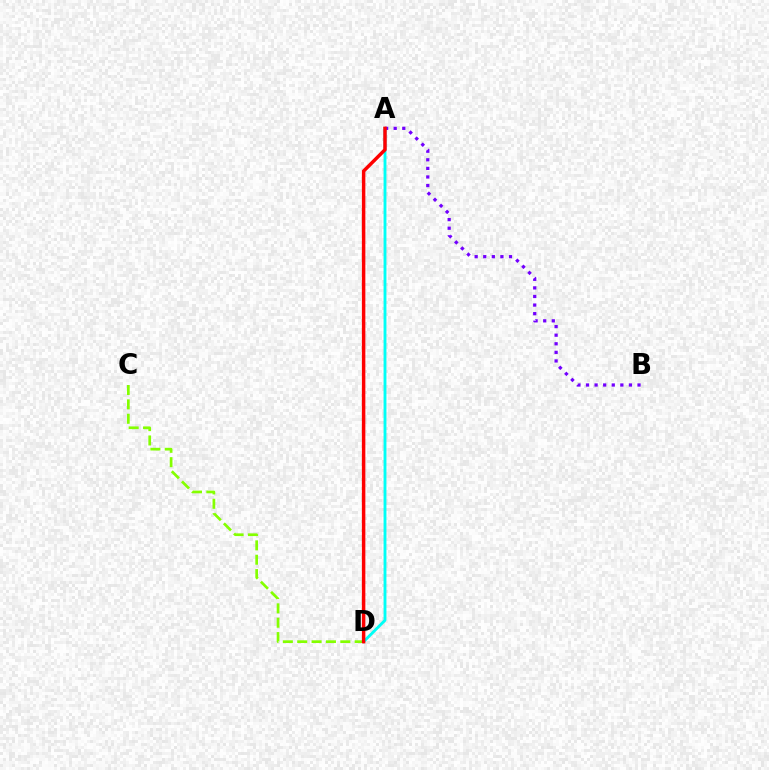{('C', 'D'): [{'color': '#84ff00', 'line_style': 'dashed', 'thickness': 1.95}], ('A', 'D'): [{'color': '#00fff6', 'line_style': 'solid', 'thickness': 2.07}, {'color': '#ff0000', 'line_style': 'solid', 'thickness': 2.5}], ('A', 'B'): [{'color': '#7200ff', 'line_style': 'dotted', 'thickness': 2.33}]}